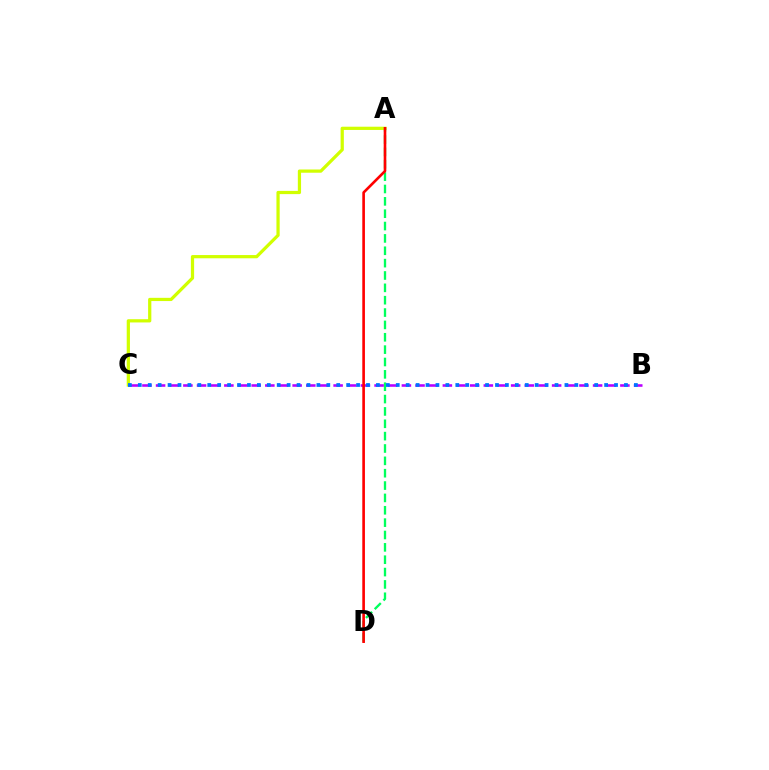{('A', 'D'): [{'color': '#00ff5c', 'line_style': 'dashed', 'thickness': 1.68}, {'color': '#ff0000', 'line_style': 'solid', 'thickness': 1.9}], ('A', 'C'): [{'color': '#d1ff00', 'line_style': 'solid', 'thickness': 2.33}], ('B', 'C'): [{'color': '#b900ff', 'line_style': 'dashed', 'thickness': 1.86}, {'color': '#0074ff', 'line_style': 'dotted', 'thickness': 2.7}]}